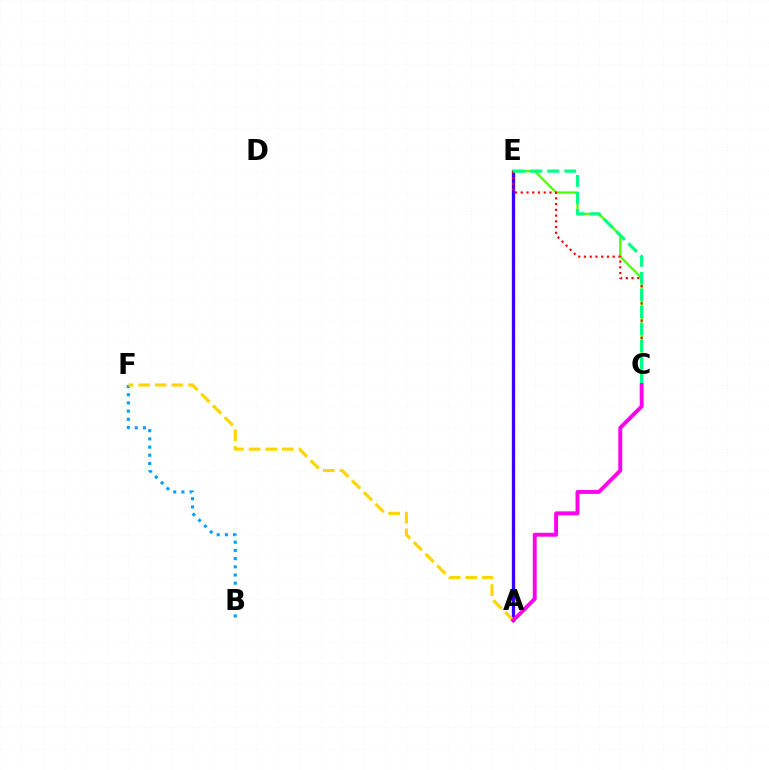{('A', 'E'): [{'color': '#3700ff', 'line_style': 'solid', 'thickness': 2.37}], ('C', 'E'): [{'color': '#4fff00', 'line_style': 'solid', 'thickness': 1.6}, {'color': '#ff0000', 'line_style': 'dotted', 'thickness': 1.56}, {'color': '#00ff86', 'line_style': 'dashed', 'thickness': 2.31}], ('B', 'F'): [{'color': '#009eff', 'line_style': 'dotted', 'thickness': 2.23}], ('A', 'F'): [{'color': '#ffd500', 'line_style': 'dashed', 'thickness': 2.26}], ('A', 'C'): [{'color': '#ff00ed', 'line_style': 'solid', 'thickness': 2.81}]}